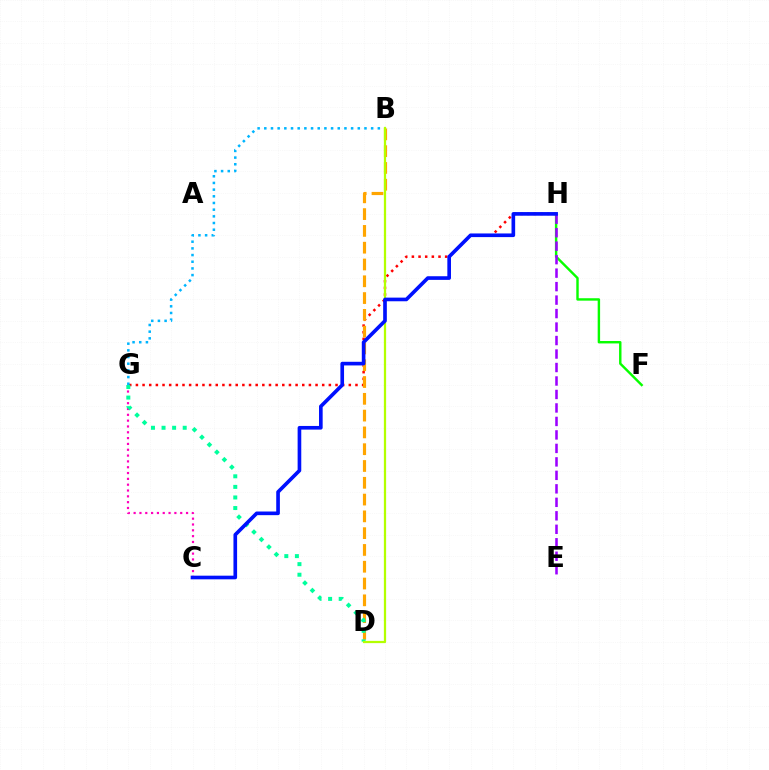{('G', 'H'): [{'color': '#ff0000', 'line_style': 'dotted', 'thickness': 1.81}], ('B', 'D'): [{'color': '#ffa500', 'line_style': 'dashed', 'thickness': 2.28}, {'color': '#b3ff00', 'line_style': 'solid', 'thickness': 1.62}], ('C', 'G'): [{'color': '#ff00bd', 'line_style': 'dotted', 'thickness': 1.58}], ('F', 'H'): [{'color': '#08ff00', 'line_style': 'solid', 'thickness': 1.74}], ('D', 'G'): [{'color': '#00ff9d', 'line_style': 'dotted', 'thickness': 2.87}], ('E', 'H'): [{'color': '#9b00ff', 'line_style': 'dashed', 'thickness': 1.83}], ('B', 'G'): [{'color': '#00b5ff', 'line_style': 'dotted', 'thickness': 1.81}], ('C', 'H'): [{'color': '#0010ff', 'line_style': 'solid', 'thickness': 2.63}]}